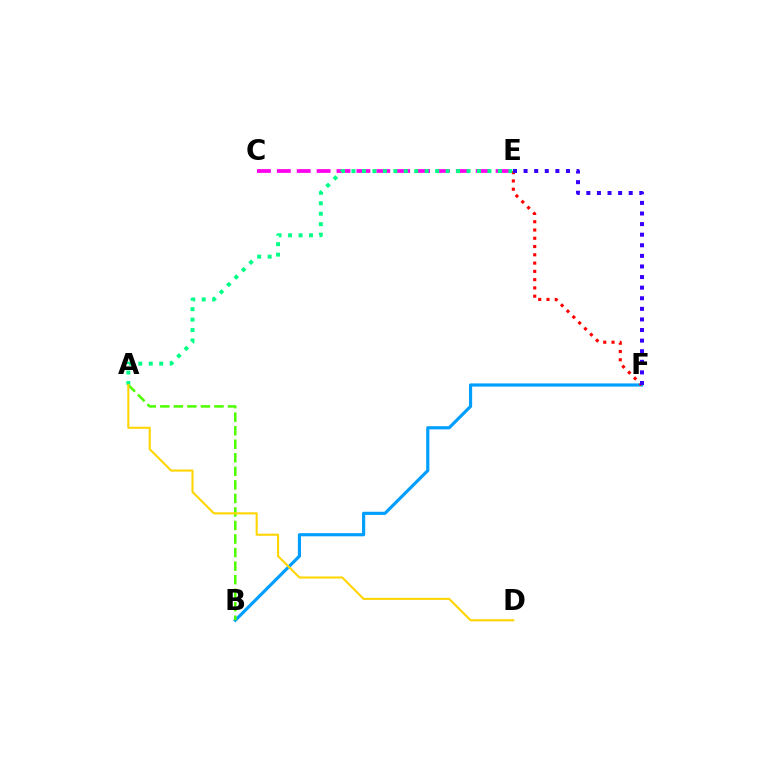{('B', 'F'): [{'color': '#009eff', 'line_style': 'solid', 'thickness': 2.27}], ('C', 'E'): [{'color': '#ff00ed', 'line_style': 'dashed', 'thickness': 2.7}], ('E', 'F'): [{'color': '#ff0000', 'line_style': 'dotted', 'thickness': 2.25}, {'color': '#3700ff', 'line_style': 'dotted', 'thickness': 2.88}], ('A', 'B'): [{'color': '#4fff00', 'line_style': 'dashed', 'thickness': 1.84}], ('A', 'E'): [{'color': '#00ff86', 'line_style': 'dotted', 'thickness': 2.84}], ('A', 'D'): [{'color': '#ffd500', 'line_style': 'solid', 'thickness': 1.5}]}